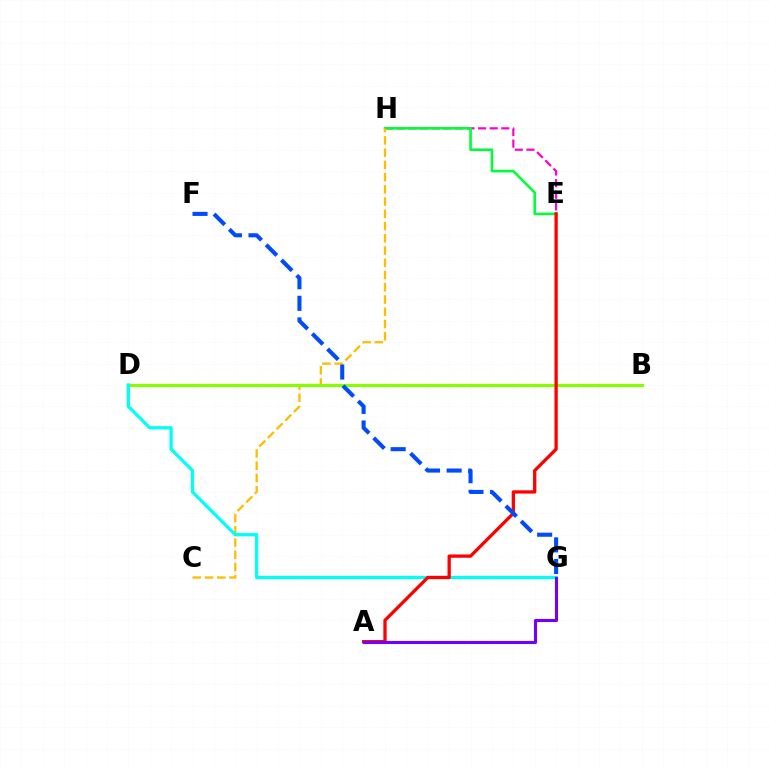{('E', 'H'): [{'color': '#ff00cf', 'line_style': 'dashed', 'thickness': 1.58}, {'color': '#00ff39', 'line_style': 'solid', 'thickness': 1.87}], ('C', 'H'): [{'color': '#ffbd00', 'line_style': 'dashed', 'thickness': 1.66}], ('B', 'D'): [{'color': '#84ff00', 'line_style': 'solid', 'thickness': 2.27}], ('D', 'G'): [{'color': '#00fff6', 'line_style': 'solid', 'thickness': 2.35}], ('A', 'E'): [{'color': '#ff0000', 'line_style': 'solid', 'thickness': 2.37}], ('F', 'G'): [{'color': '#004bff', 'line_style': 'dashed', 'thickness': 2.94}], ('A', 'G'): [{'color': '#7200ff', 'line_style': 'solid', 'thickness': 2.22}]}